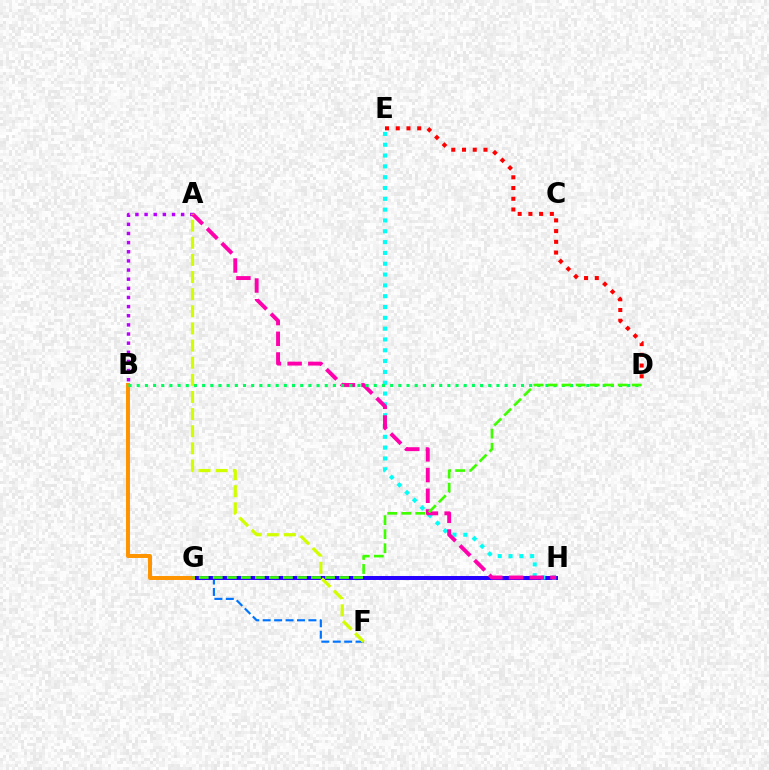{('F', 'G'): [{'color': '#0074ff', 'line_style': 'dashed', 'thickness': 1.55}], ('G', 'H'): [{'color': '#2500ff', 'line_style': 'solid', 'thickness': 2.86}], ('E', 'H'): [{'color': '#00fff6', 'line_style': 'dotted', 'thickness': 2.94}], ('D', 'E'): [{'color': '#ff0000', 'line_style': 'dotted', 'thickness': 2.92}], ('A', 'B'): [{'color': '#b900ff', 'line_style': 'dotted', 'thickness': 2.48}], ('B', 'G'): [{'color': '#ff9400', 'line_style': 'solid', 'thickness': 2.87}], ('A', 'H'): [{'color': '#ff00ac', 'line_style': 'dashed', 'thickness': 2.81}], ('B', 'D'): [{'color': '#00ff5c', 'line_style': 'dotted', 'thickness': 2.22}], ('D', 'G'): [{'color': '#3dff00', 'line_style': 'dashed', 'thickness': 1.91}], ('A', 'F'): [{'color': '#d1ff00', 'line_style': 'dashed', 'thickness': 2.33}]}